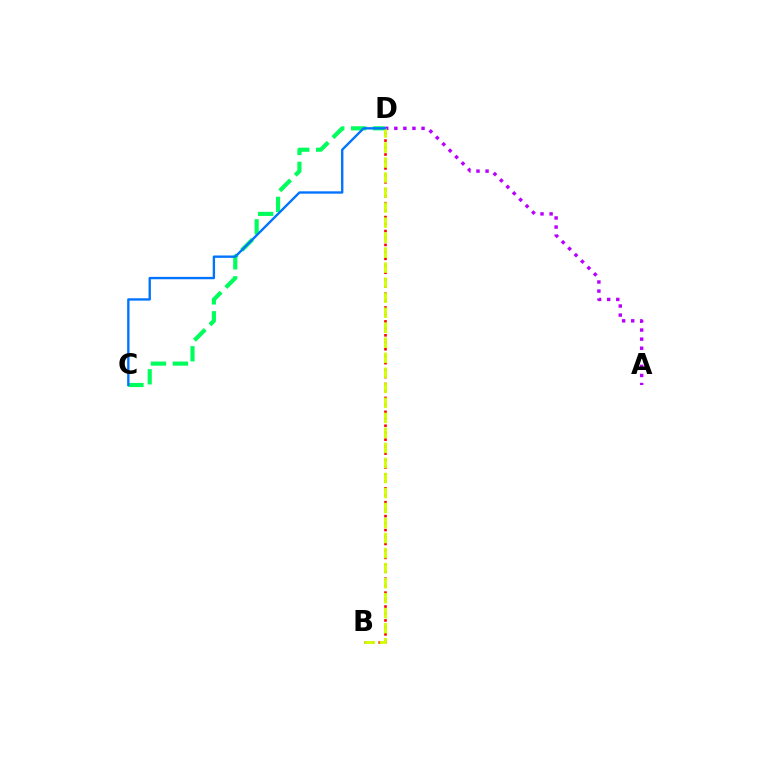{('C', 'D'): [{'color': '#00ff5c', 'line_style': 'dashed', 'thickness': 2.98}, {'color': '#0074ff', 'line_style': 'solid', 'thickness': 1.7}], ('B', 'D'): [{'color': '#ff0000', 'line_style': 'dotted', 'thickness': 1.89}, {'color': '#d1ff00', 'line_style': 'dashed', 'thickness': 2.04}], ('A', 'D'): [{'color': '#b900ff', 'line_style': 'dotted', 'thickness': 2.47}]}